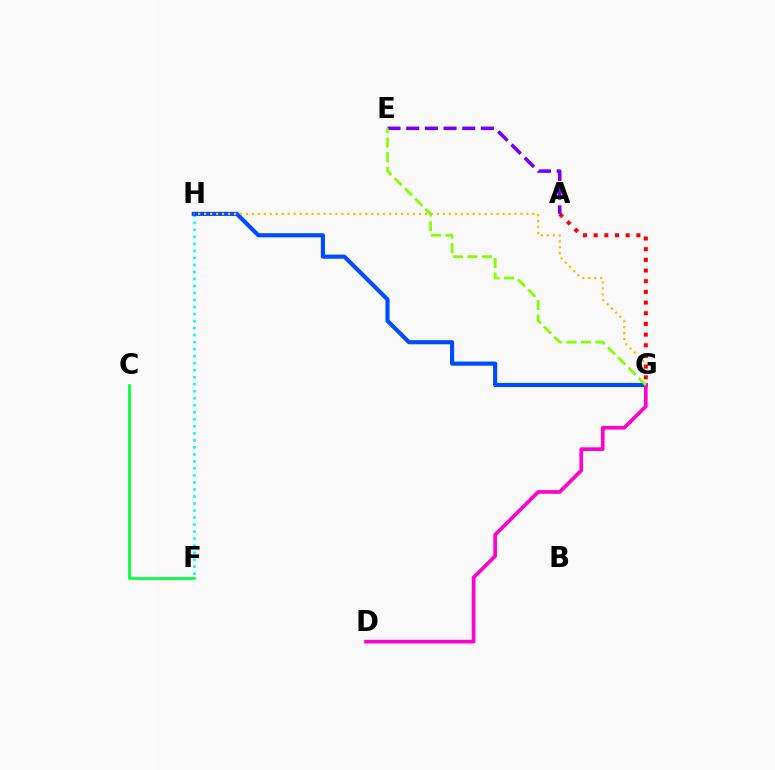{('F', 'H'): [{'color': '#00fff6', 'line_style': 'dotted', 'thickness': 1.91}], ('G', 'H'): [{'color': '#004bff', 'line_style': 'solid', 'thickness': 2.97}, {'color': '#ffbd00', 'line_style': 'dotted', 'thickness': 1.62}], ('A', 'G'): [{'color': '#ff0000', 'line_style': 'dotted', 'thickness': 2.9}], ('A', 'E'): [{'color': '#7200ff', 'line_style': 'dashed', 'thickness': 2.54}], ('D', 'G'): [{'color': '#ff00cf', 'line_style': 'solid', 'thickness': 2.64}], ('C', 'F'): [{'color': '#00ff39', 'line_style': 'solid', 'thickness': 1.95}], ('E', 'G'): [{'color': '#84ff00', 'line_style': 'dashed', 'thickness': 1.97}]}